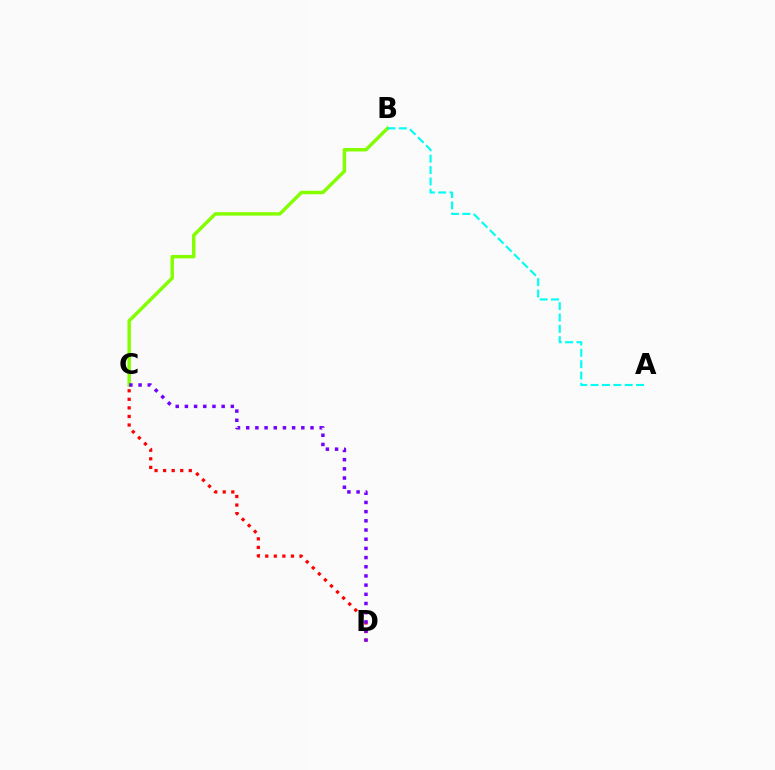{('B', 'C'): [{'color': '#84ff00', 'line_style': 'solid', 'thickness': 2.48}], ('C', 'D'): [{'color': '#ff0000', 'line_style': 'dotted', 'thickness': 2.32}, {'color': '#7200ff', 'line_style': 'dotted', 'thickness': 2.5}], ('A', 'B'): [{'color': '#00fff6', 'line_style': 'dashed', 'thickness': 1.55}]}